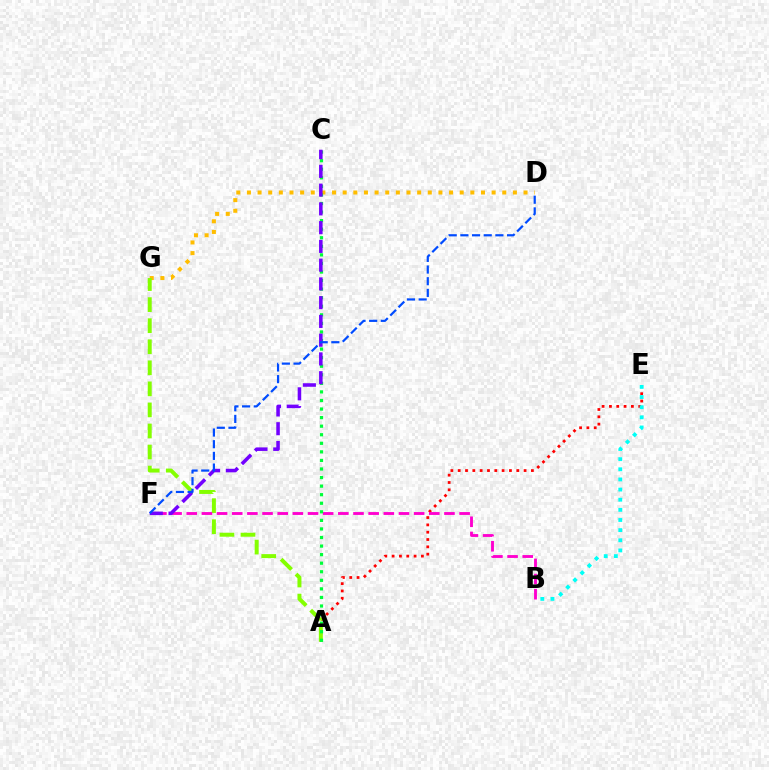{('D', 'G'): [{'color': '#ffbd00', 'line_style': 'dotted', 'thickness': 2.89}], ('A', 'E'): [{'color': '#ff0000', 'line_style': 'dotted', 'thickness': 1.99}], ('B', 'E'): [{'color': '#00fff6', 'line_style': 'dotted', 'thickness': 2.75}], ('A', 'G'): [{'color': '#84ff00', 'line_style': 'dashed', 'thickness': 2.86}], ('B', 'F'): [{'color': '#ff00cf', 'line_style': 'dashed', 'thickness': 2.06}], ('A', 'C'): [{'color': '#00ff39', 'line_style': 'dotted', 'thickness': 2.33}], ('C', 'F'): [{'color': '#7200ff', 'line_style': 'dashed', 'thickness': 2.55}], ('D', 'F'): [{'color': '#004bff', 'line_style': 'dashed', 'thickness': 1.59}]}